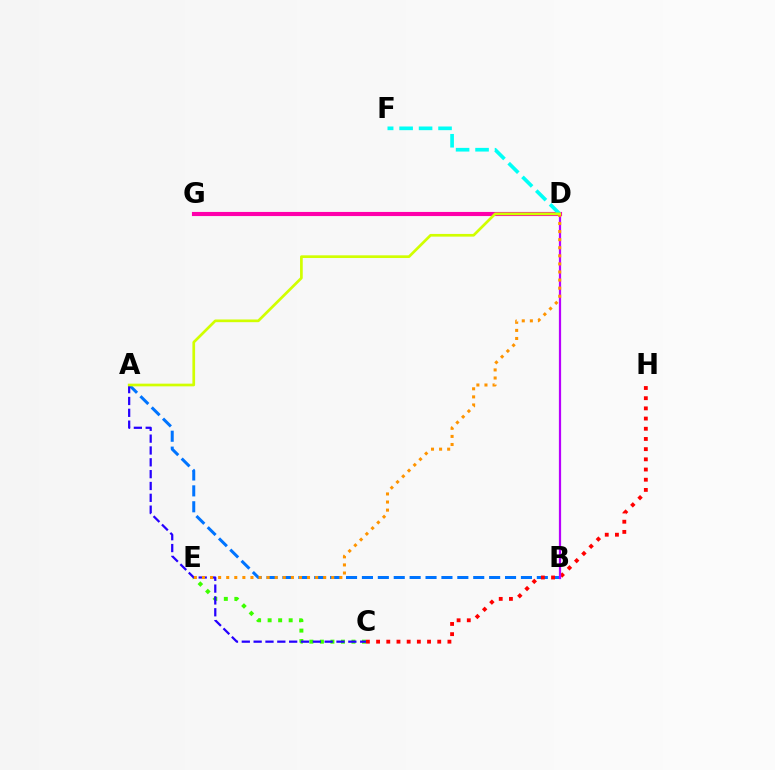{('C', 'E'): [{'color': '#3dff00', 'line_style': 'dotted', 'thickness': 2.86}], ('A', 'B'): [{'color': '#0074ff', 'line_style': 'dashed', 'thickness': 2.16}], ('A', 'C'): [{'color': '#2500ff', 'line_style': 'dashed', 'thickness': 1.61}], ('D', 'G'): [{'color': '#00ff5c', 'line_style': 'solid', 'thickness': 1.97}, {'color': '#ff00ac', 'line_style': 'solid', 'thickness': 2.97}], ('C', 'H'): [{'color': '#ff0000', 'line_style': 'dotted', 'thickness': 2.77}], ('D', 'F'): [{'color': '#00fff6', 'line_style': 'dashed', 'thickness': 2.64}], ('B', 'D'): [{'color': '#b900ff', 'line_style': 'solid', 'thickness': 1.6}], ('D', 'E'): [{'color': '#ff9400', 'line_style': 'dotted', 'thickness': 2.2}], ('A', 'D'): [{'color': '#d1ff00', 'line_style': 'solid', 'thickness': 1.94}]}